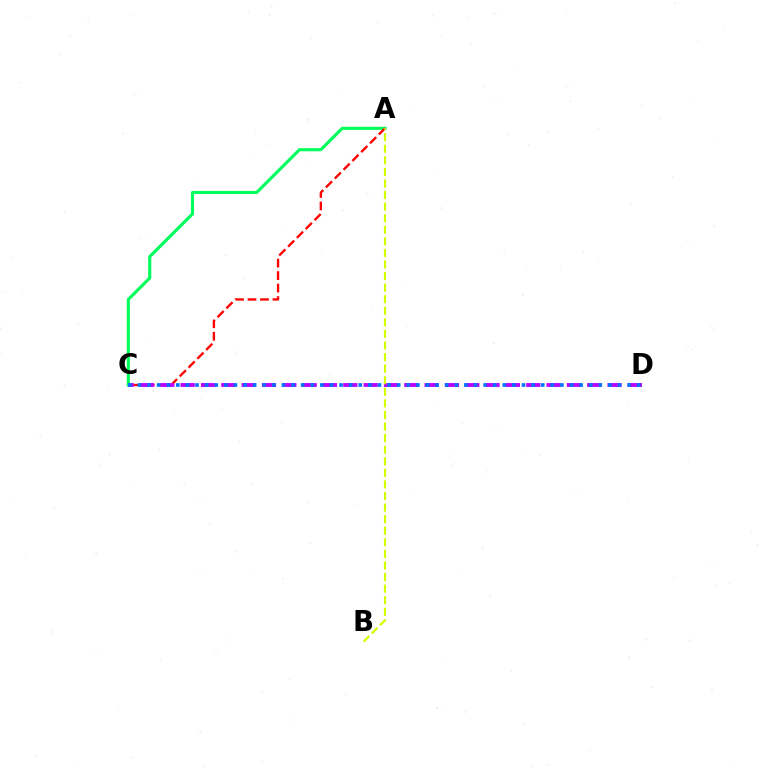{('A', 'C'): [{'color': '#00ff5c', 'line_style': 'solid', 'thickness': 2.24}, {'color': '#ff0000', 'line_style': 'dashed', 'thickness': 1.7}], ('C', 'D'): [{'color': '#b900ff', 'line_style': 'dashed', 'thickness': 2.76}, {'color': '#0074ff', 'line_style': 'dotted', 'thickness': 2.61}], ('A', 'B'): [{'color': '#d1ff00', 'line_style': 'dashed', 'thickness': 1.57}]}